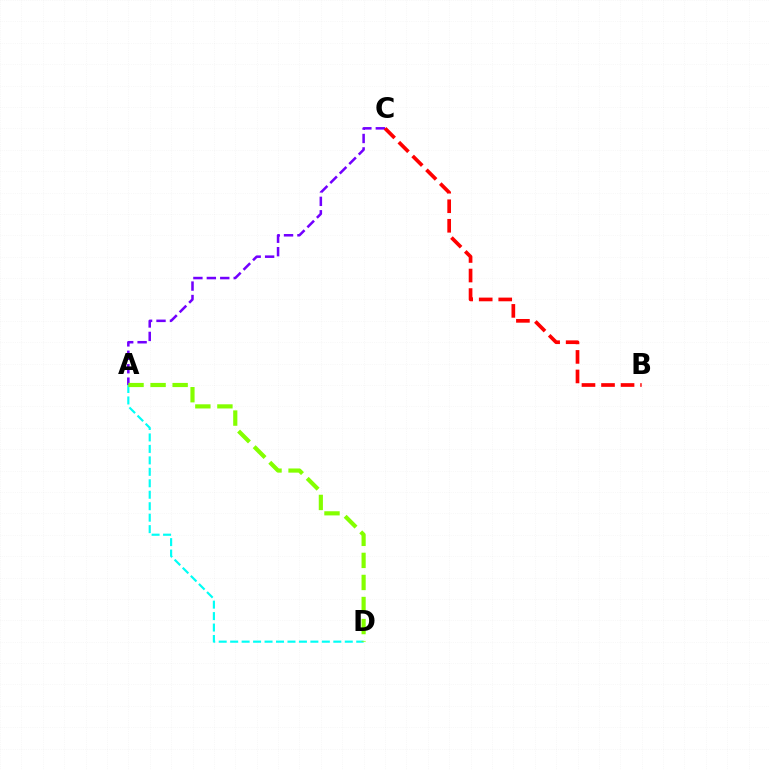{('A', 'C'): [{'color': '#7200ff', 'line_style': 'dashed', 'thickness': 1.82}], ('A', 'D'): [{'color': '#00fff6', 'line_style': 'dashed', 'thickness': 1.56}, {'color': '#84ff00', 'line_style': 'dashed', 'thickness': 3.0}], ('B', 'C'): [{'color': '#ff0000', 'line_style': 'dashed', 'thickness': 2.65}]}